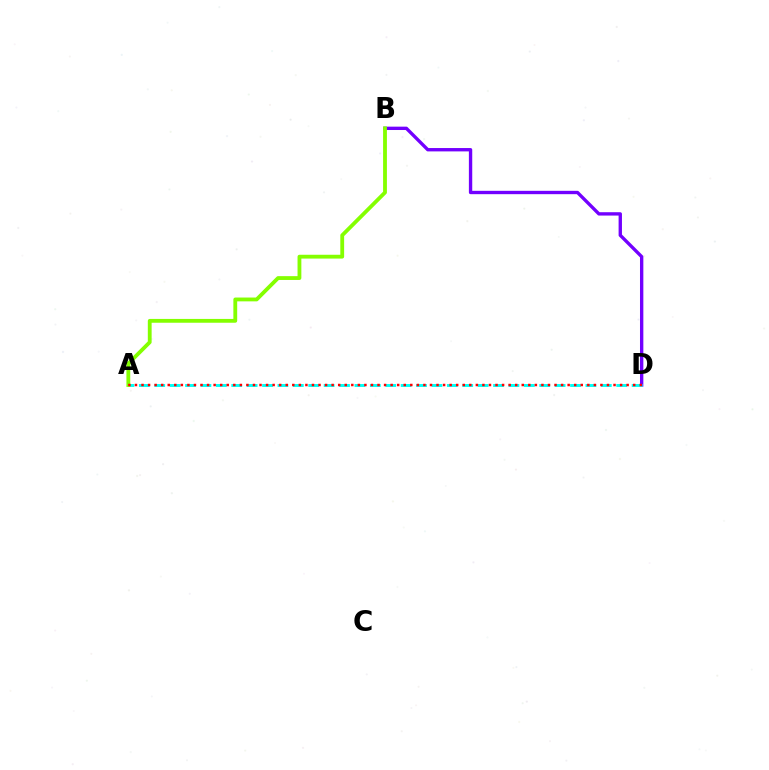{('B', 'D'): [{'color': '#7200ff', 'line_style': 'solid', 'thickness': 2.42}], ('A', 'D'): [{'color': '#00fff6', 'line_style': 'dashed', 'thickness': 2.09}, {'color': '#ff0000', 'line_style': 'dotted', 'thickness': 1.78}], ('A', 'B'): [{'color': '#84ff00', 'line_style': 'solid', 'thickness': 2.75}]}